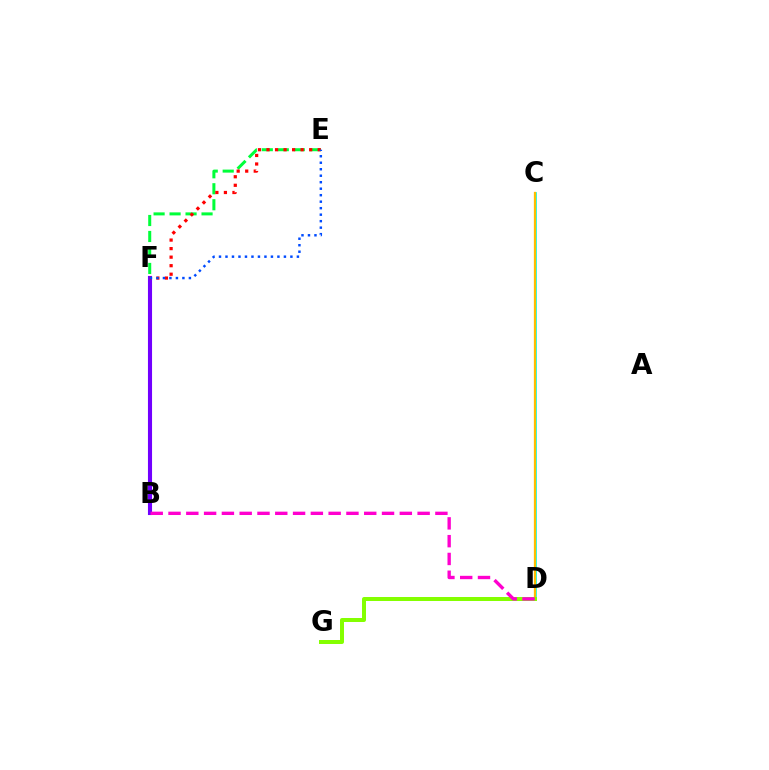{('B', 'E'): [{'color': '#00ff39', 'line_style': 'dashed', 'thickness': 2.17}], ('B', 'F'): [{'color': '#7200ff', 'line_style': 'solid', 'thickness': 2.95}], ('C', 'D'): [{'color': '#00fff6', 'line_style': 'solid', 'thickness': 1.98}, {'color': '#ffbd00', 'line_style': 'solid', 'thickness': 1.65}], ('E', 'F'): [{'color': '#ff0000', 'line_style': 'dotted', 'thickness': 2.32}, {'color': '#004bff', 'line_style': 'dotted', 'thickness': 1.76}], ('D', 'G'): [{'color': '#84ff00', 'line_style': 'solid', 'thickness': 2.87}], ('B', 'D'): [{'color': '#ff00cf', 'line_style': 'dashed', 'thickness': 2.42}]}